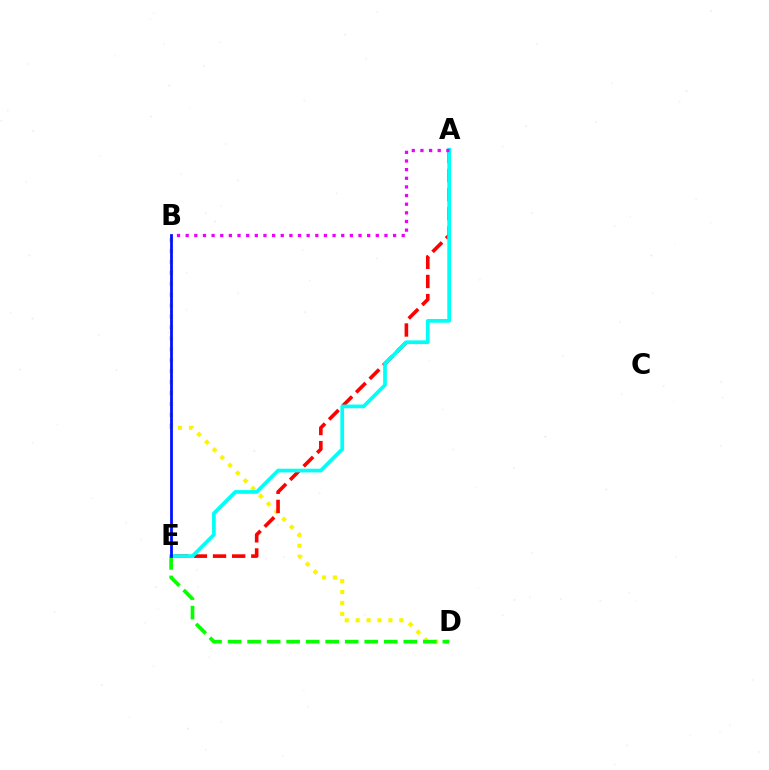{('B', 'D'): [{'color': '#fcf500', 'line_style': 'dotted', 'thickness': 2.97}], ('A', 'E'): [{'color': '#ff0000', 'line_style': 'dashed', 'thickness': 2.6}, {'color': '#00fff6', 'line_style': 'solid', 'thickness': 2.67}], ('D', 'E'): [{'color': '#08ff00', 'line_style': 'dashed', 'thickness': 2.65}], ('B', 'E'): [{'color': '#0010ff', 'line_style': 'solid', 'thickness': 2.0}], ('A', 'B'): [{'color': '#ee00ff', 'line_style': 'dotted', 'thickness': 2.35}]}